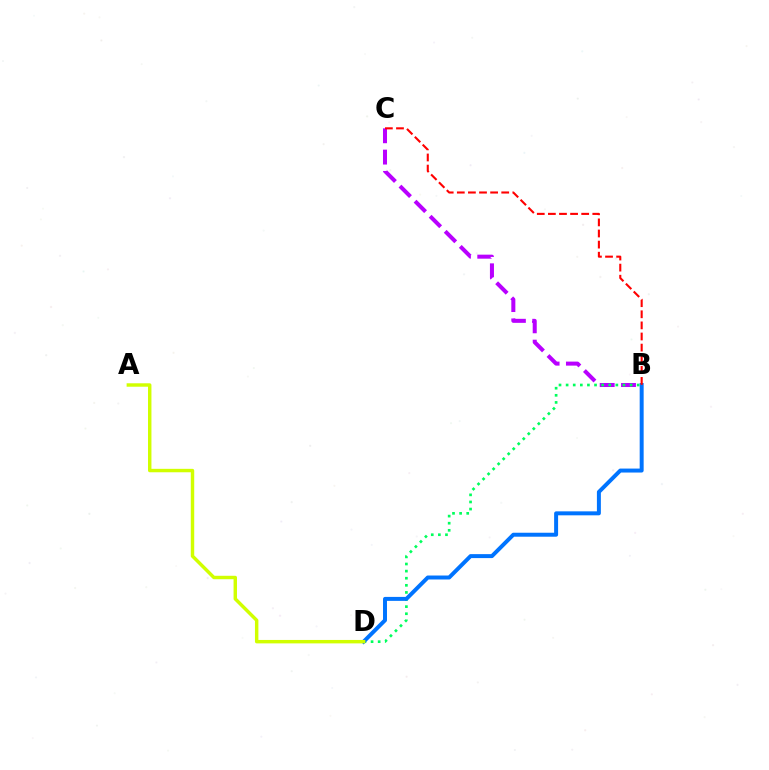{('B', 'C'): [{'color': '#b900ff', 'line_style': 'dashed', 'thickness': 2.9}, {'color': '#ff0000', 'line_style': 'dashed', 'thickness': 1.51}], ('B', 'D'): [{'color': '#00ff5c', 'line_style': 'dotted', 'thickness': 1.93}, {'color': '#0074ff', 'line_style': 'solid', 'thickness': 2.86}], ('A', 'D'): [{'color': '#d1ff00', 'line_style': 'solid', 'thickness': 2.48}]}